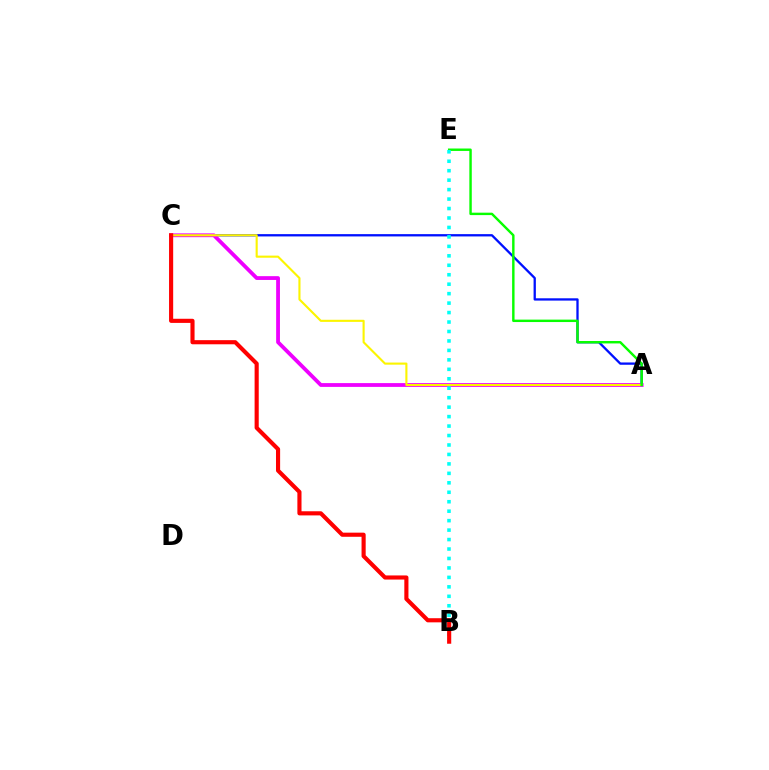{('A', 'C'): [{'color': '#0010ff', 'line_style': 'solid', 'thickness': 1.66}, {'color': '#ee00ff', 'line_style': 'solid', 'thickness': 2.73}, {'color': '#fcf500', 'line_style': 'solid', 'thickness': 1.52}], ('A', 'E'): [{'color': '#08ff00', 'line_style': 'solid', 'thickness': 1.75}], ('B', 'E'): [{'color': '#00fff6', 'line_style': 'dotted', 'thickness': 2.57}], ('B', 'C'): [{'color': '#ff0000', 'line_style': 'solid', 'thickness': 2.97}]}